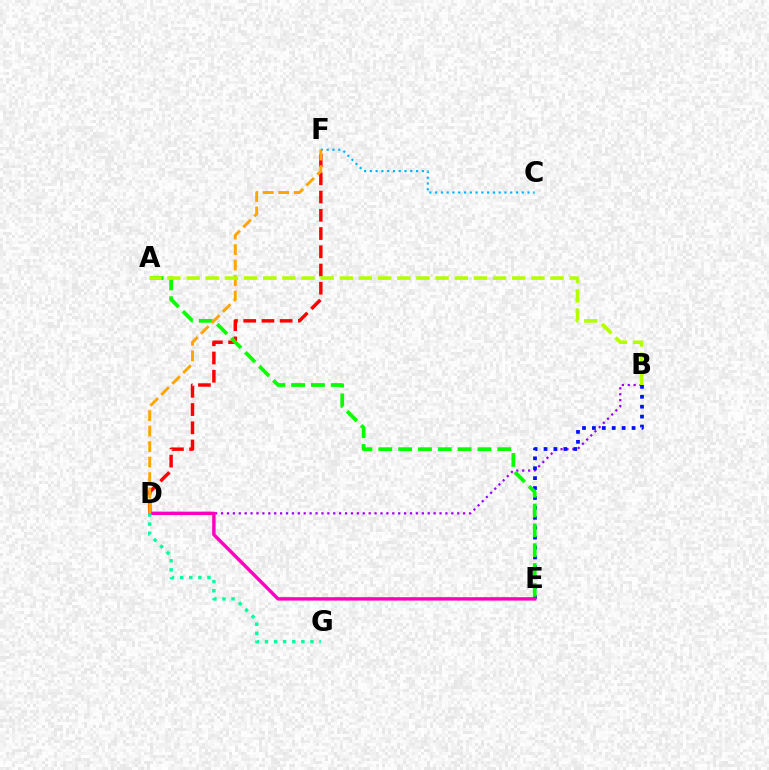{('B', 'D'): [{'color': '#9b00ff', 'line_style': 'dotted', 'thickness': 1.6}], ('D', 'F'): [{'color': '#ff0000', 'line_style': 'dashed', 'thickness': 2.48}, {'color': '#ffa500', 'line_style': 'dashed', 'thickness': 2.11}], ('C', 'F'): [{'color': '#00b5ff', 'line_style': 'dotted', 'thickness': 1.57}], ('B', 'E'): [{'color': '#0010ff', 'line_style': 'dotted', 'thickness': 2.69}], ('A', 'E'): [{'color': '#08ff00', 'line_style': 'dashed', 'thickness': 2.69}], ('D', 'E'): [{'color': '#ff00bd', 'line_style': 'solid', 'thickness': 2.45}], ('D', 'G'): [{'color': '#00ff9d', 'line_style': 'dotted', 'thickness': 2.47}], ('A', 'B'): [{'color': '#b3ff00', 'line_style': 'dashed', 'thickness': 2.6}]}